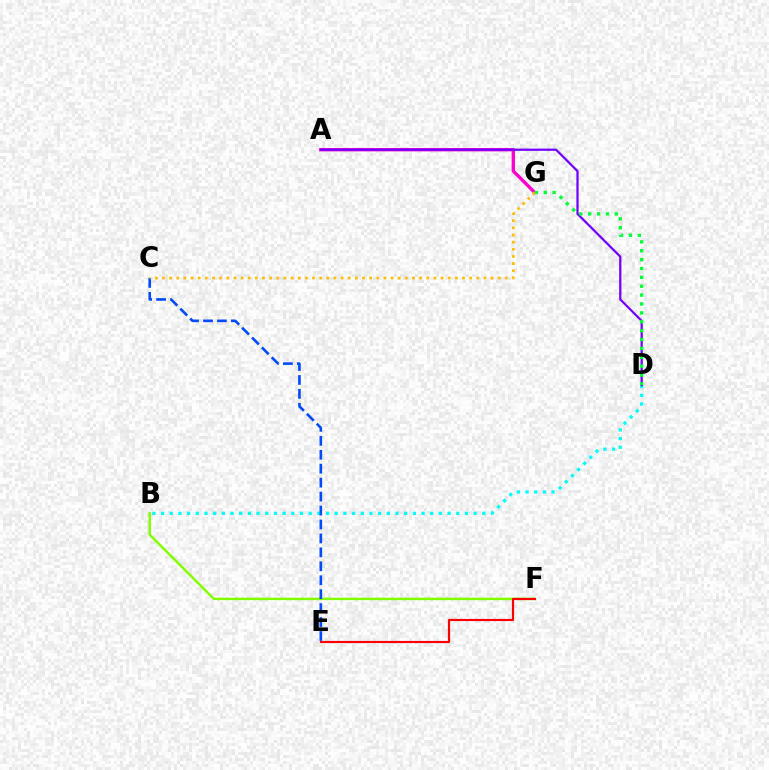{('B', 'F'): [{'color': '#84ff00', 'line_style': 'solid', 'thickness': 1.79}], ('A', 'G'): [{'color': '#ff00cf', 'line_style': 'solid', 'thickness': 2.41}], ('E', 'F'): [{'color': '#ff0000', 'line_style': 'solid', 'thickness': 1.57}], ('B', 'D'): [{'color': '#00fff6', 'line_style': 'dotted', 'thickness': 2.36}], ('C', 'E'): [{'color': '#004bff', 'line_style': 'dashed', 'thickness': 1.89}], ('A', 'D'): [{'color': '#7200ff', 'line_style': 'solid', 'thickness': 1.62}], ('D', 'G'): [{'color': '#00ff39', 'line_style': 'dotted', 'thickness': 2.41}], ('C', 'G'): [{'color': '#ffbd00', 'line_style': 'dotted', 'thickness': 1.94}]}